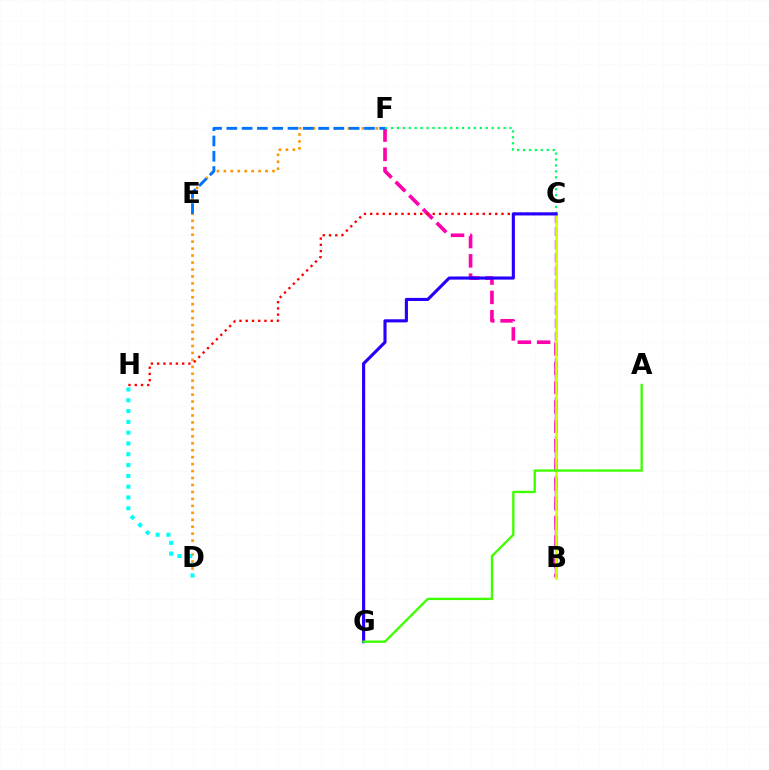{('B', 'F'): [{'color': '#ff00ac', 'line_style': 'dashed', 'thickness': 2.62}], ('B', 'C'): [{'color': '#b900ff', 'line_style': 'dashed', 'thickness': 1.78}, {'color': '#d1ff00', 'line_style': 'solid', 'thickness': 1.91}], ('D', 'F'): [{'color': '#ff9400', 'line_style': 'dotted', 'thickness': 1.89}], ('C', 'H'): [{'color': '#ff0000', 'line_style': 'dotted', 'thickness': 1.7}], ('C', 'F'): [{'color': '#00ff5c', 'line_style': 'dotted', 'thickness': 1.61}], ('D', 'H'): [{'color': '#00fff6', 'line_style': 'dotted', 'thickness': 2.93}], ('C', 'G'): [{'color': '#2500ff', 'line_style': 'solid', 'thickness': 2.25}], ('A', 'G'): [{'color': '#3dff00', 'line_style': 'solid', 'thickness': 1.69}], ('E', 'F'): [{'color': '#0074ff', 'line_style': 'dashed', 'thickness': 2.08}]}